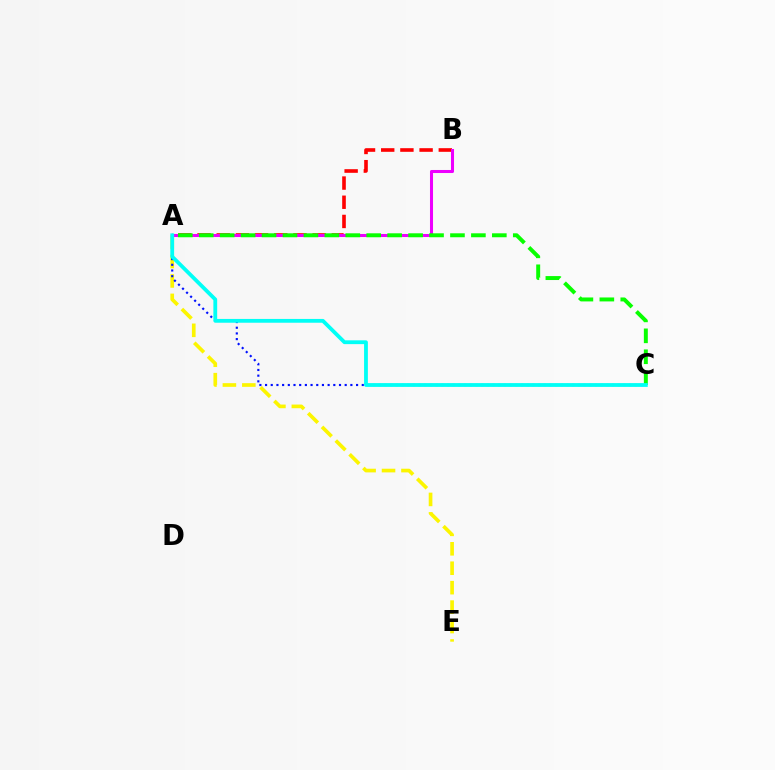{('A', 'E'): [{'color': '#fcf500', 'line_style': 'dashed', 'thickness': 2.64}], ('A', 'C'): [{'color': '#0010ff', 'line_style': 'dotted', 'thickness': 1.55}, {'color': '#08ff00', 'line_style': 'dashed', 'thickness': 2.84}, {'color': '#00fff6', 'line_style': 'solid', 'thickness': 2.73}], ('A', 'B'): [{'color': '#ff0000', 'line_style': 'dashed', 'thickness': 2.61}, {'color': '#ee00ff', 'line_style': 'solid', 'thickness': 2.19}]}